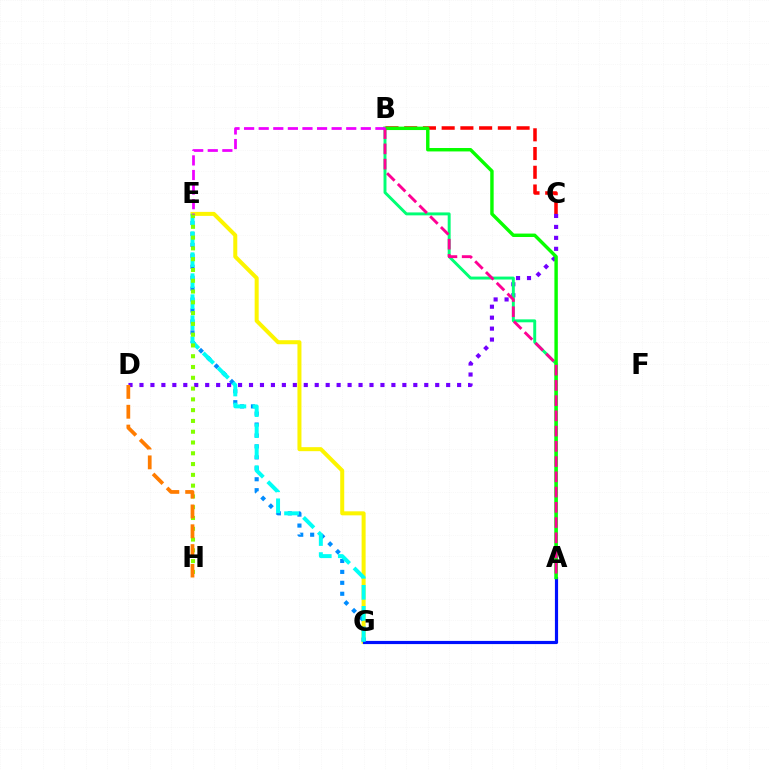{('B', 'C'): [{'color': '#ff0000', 'line_style': 'dashed', 'thickness': 2.54}], ('C', 'D'): [{'color': '#7200ff', 'line_style': 'dotted', 'thickness': 2.98}], ('A', 'B'): [{'color': '#00ff74', 'line_style': 'solid', 'thickness': 2.12}, {'color': '#08ff00', 'line_style': 'solid', 'thickness': 2.46}, {'color': '#ff0094', 'line_style': 'dashed', 'thickness': 2.07}], ('E', 'G'): [{'color': '#fcf500', 'line_style': 'solid', 'thickness': 2.89}, {'color': '#008cff', 'line_style': 'dotted', 'thickness': 2.97}, {'color': '#00fff6', 'line_style': 'dashed', 'thickness': 2.85}], ('A', 'G'): [{'color': '#0010ff', 'line_style': 'solid', 'thickness': 2.28}], ('E', 'H'): [{'color': '#84ff00', 'line_style': 'dotted', 'thickness': 2.93}], ('B', 'E'): [{'color': '#ee00ff', 'line_style': 'dashed', 'thickness': 1.98}], ('D', 'H'): [{'color': '#ff7c00', 'line_style': 'dashed', 'thickness': 2.69}]}